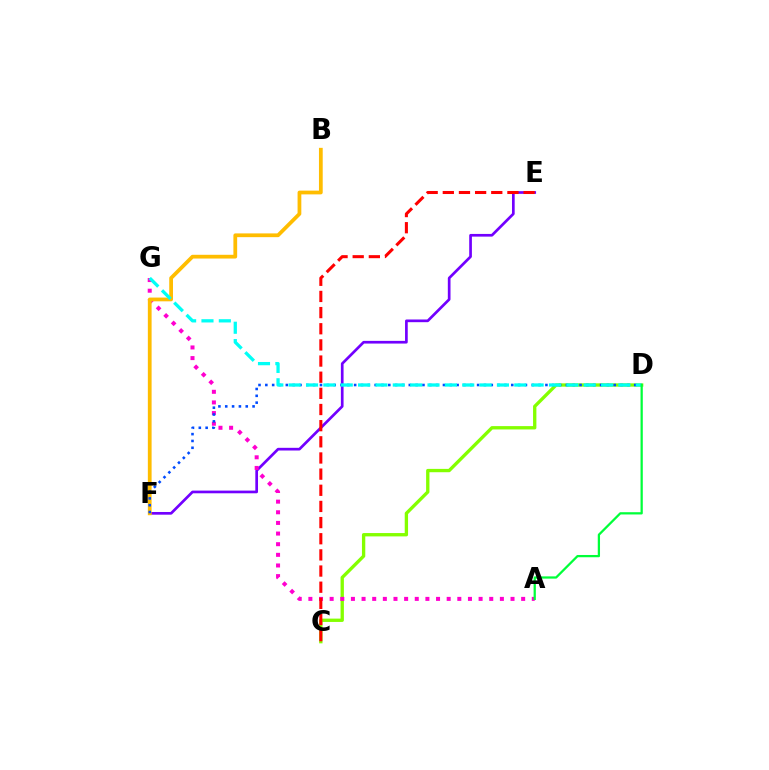{('C', 'D'): [{'color': '#84ff00', 'line_style': 'solid', 'thickness': 2.4}], ('E', 'F'): [{'color': '#7200ff', 'line_style': 'solid', 'thickness': 1.94}], ('A', 'G'): [{'color': '#ff00cf', 'line_style': 'dotted', 'thickness': 2.89}], ('B', 'F'): [{'color': '#ffbd00', 'line_style': 'solid', 'thickness': 2.7}], ('D', 'F'): [{'color': '#004bff', 'line_style': 'dotted', 'thickness': 1.86}], ('D', 'G'): [{'color': '#00fff6', 'line_style': 'dashed', 'thickness': 2.36}], ('C', 'E'): [{'color': '#ff0000', 'line_style': 'dashed', 'thickness': 2.19}], ('A', 'D'): [{'color': '#00ff39', 'line_style': 'solid', 'thickness': 1.63}]}